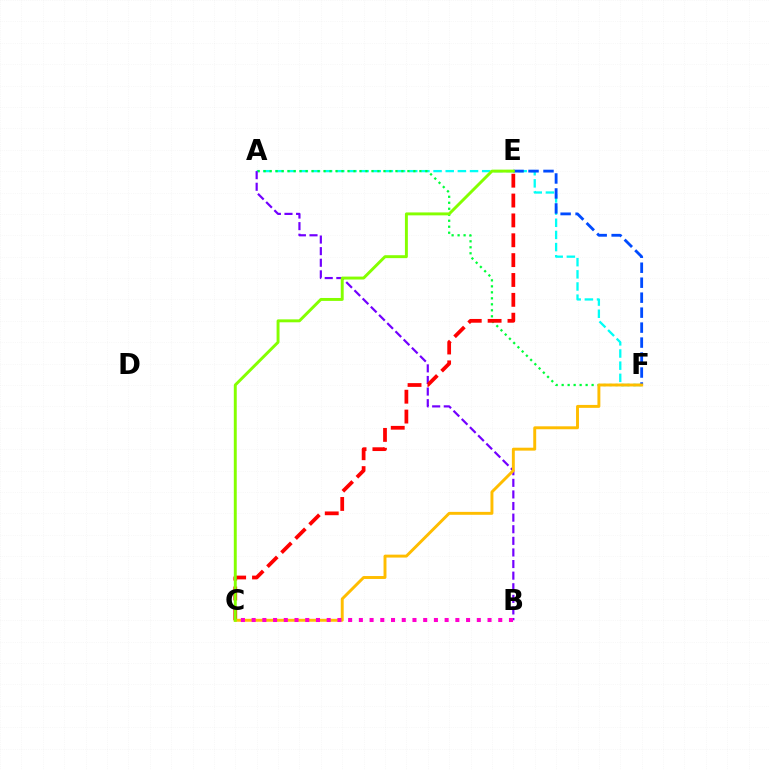{('A', 'F'): [{'color': '#00fff6', 'line_style': 'dashed', 'thickness': 1.65}, {'color': '#00ff39', 'line_style': 'dotted', 'thickness': 1.63}], ('E', 'F'): [{'color': '#004bff', 'line_style': 'dashed', 'thickness': 2.03}], ('A', 'B'): [{'color': '#7200ff', 'line_style': 'dashed', 'thickness': 1.58}], ('C', 'E'): [{'color': '#ff0000', 'line_style': 'dashed', 'thickness': 2.7}, {'color': '#84ff00', 'line_style': 'solid', 'thickness': 2.11}], ('C', 'F'): [{'color': '#ffbd00', 'line_style': 'solid', 'thickness': 2.11}], ('B', 'C'): [{'color': '#ff00cf', 'line_style': 'dotted', 'thickness': 2.91}]}